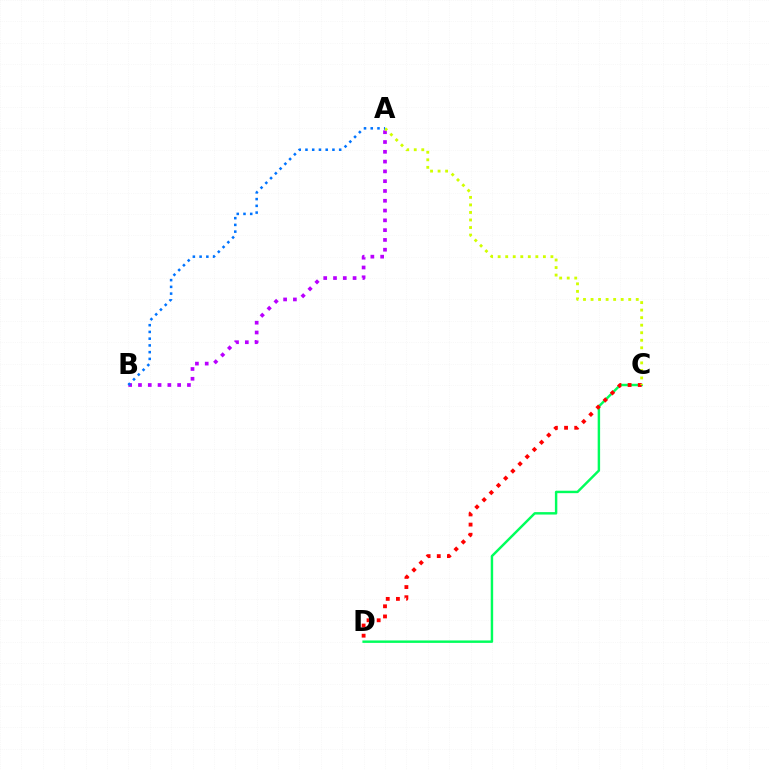{('C', 'D'): [{'color': '#00ff5c', 'line_style': 'solid', 'thickness': 1.76}, {'color': '#ff0000', 'line_style': 'dotted', 'thickness': 2.76}], ('A', 'B'): [{'color': '#b900ff', 'line_style': 'dotted', 'thickness': 2.66}, {'color': '#0074ff', 'line_style': 'dotted', 'thickness': 1.83}], ('A', 'C'): [{'color': '#d1ff00', 'line_style': 'dotted', 'thickness': 2.05}]}